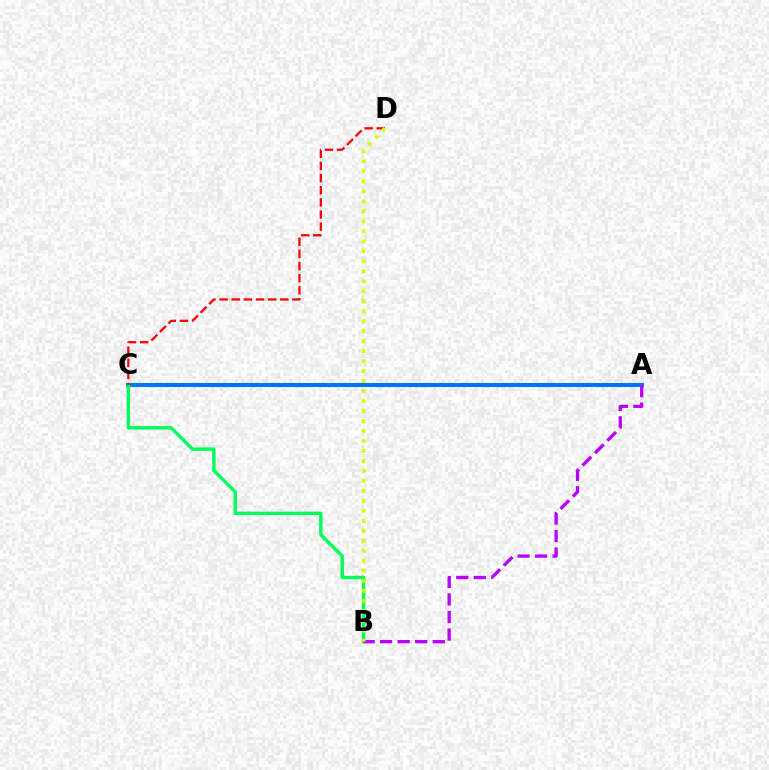{('A', 'C'): [{'color': '#0074ff', 'line_style': 'solid', 'thickness': 2.92}], ('B', 'C'): [{'color': '#00ff5c', 'line_style': 'solid', 'thickness': 2.47}], ('C', 'D'): [{'color': '#ff0000', 'line_style': 'dashed', 'thickness': 1.65}], ('A', 'B'): [{'color': '#b900ff', 'line_style': 'dashed', 'thickness': 2.38}], ('B', 'D'): [{'color': '#d1ff00', 'line_style': 'dotted', 'thickness': 2.71}]}